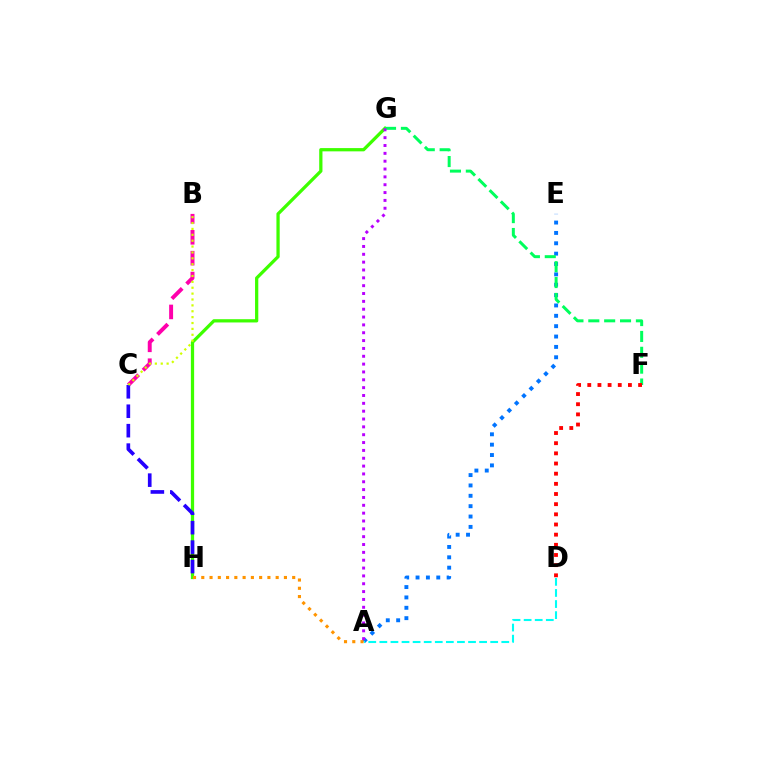{('A', 'E'): [{'color': '#0074ff', 'line_style': 'dotted', 'thickness': 2.82}], ('G', 'H'): [{'color': '#3dff00', 'line_style': 'solid', 'thickness': 2.34}], ('A', 'H'): [{'color': '#ff9400', 'line_style': 'dotted', 'thickness': 2.25}], ('B', 'C'): [{'color': '#ff00ac', 'line_style': 'dashed', 'thickness': 2.84}, {'color': '#d1ff00', 'line_style': 'dotted', 'thickness': 1.6}], ('F', 'G'): [{'color': '#00ff5c', 'line_style': 'dashed', 'thickness': 2.16}], ('C', 'H'): [{'color': '#2500ff', 'line_style': 'dashed', 'thickness': 2.64}], ('D', 'F'): [{'color': '#ff0000', 'line_style': 'dotted', 'thickness': 2.76}], ('A', 'G'): [{'color': '#b900ff', 'line_style': 'dotted', 'thickness': 2.13}], ('A', 'D'): [{'color': '#00fff6', 'line_style': 'dashed', 'thickness': 1.51}]}